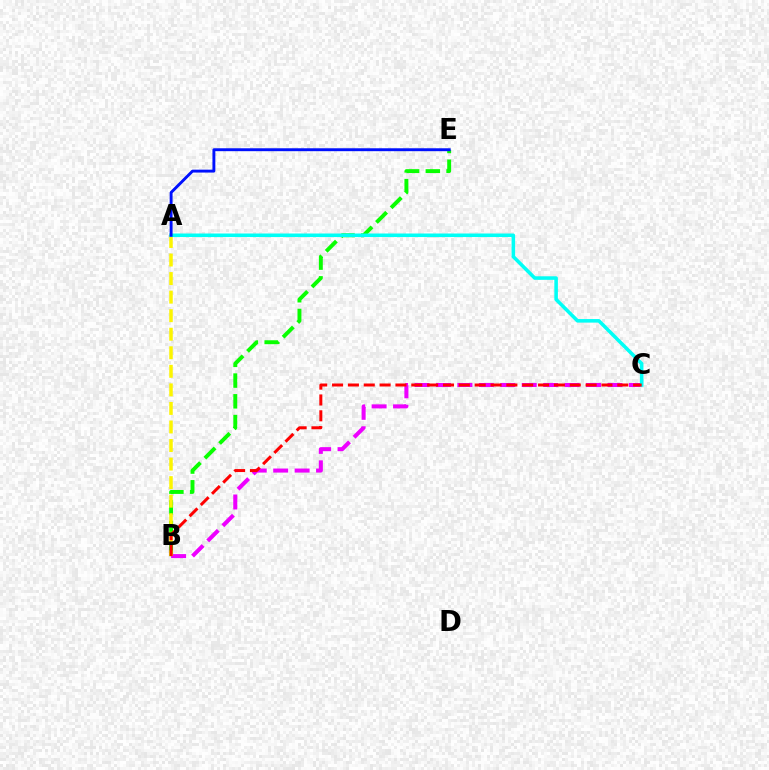{('B', 'E'): [{'color': '#08ff00', 'line_style': 'dashed', 'thickness': 2.82}], ('B', 'C'): [{'color': '#ee00ff', 'line_style': 'dashed', 'thickness': 2.91}, {'color': '#ff0000', 'line_style': 'dashed', 'thickness': 2.15}], ('A', 'B'): [{'color': '#fcf500', 'line_style': 'dashed', 'thickness': 2.52}], ('A', 'C'): [{'color': '#00fff6', 'line_style': 'solid', 'thickness': 2.56}], ('A', 'E'): [{'color': '#0010ff', 'line_style': 'solid', 'thickness': 2.09}]}